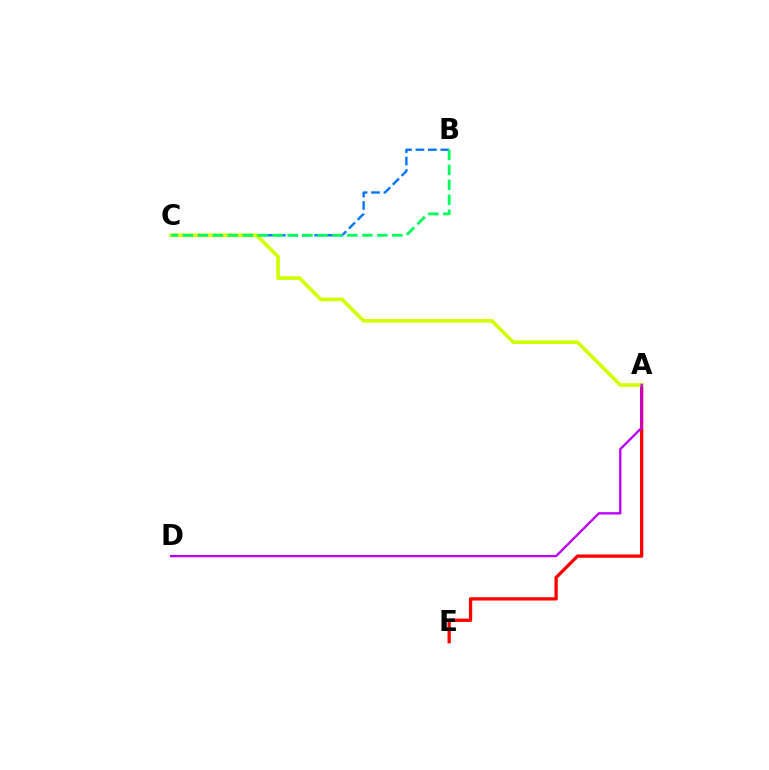{('A', 'E'): [{'color': '#ff0000', 'line_style': 'solid', 'thickness': 2.37}], ('B', 'C'): [{'color': '#0074ff', 'line_style': 'dashed', 'thickness': 1.69}, {'color': '#00ff5c', 'line_style': 'dashed', 'thickness': 2.03}], ('A', 'C'): [{'color': '#d1ff00', 'line_style': 'solid', 'thickness': 2.62}], ('A', 'D'): [{'color': '#b900ff', 'line_style': 'solid', 'thickness': 1.66}]}